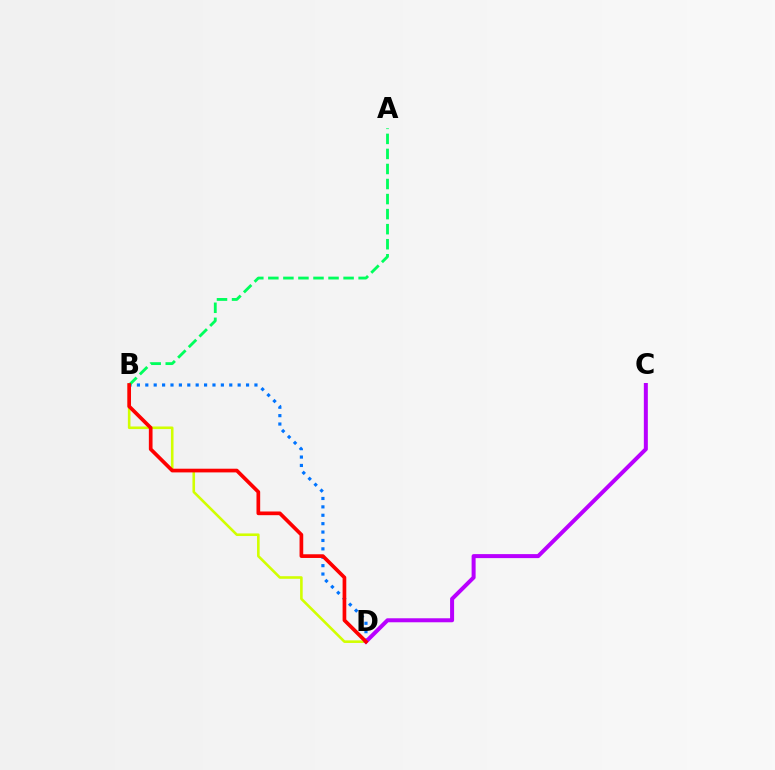{('B', 'D'): [{'color': '#0074ff', 'line_style': 'dotted', 'thickness': 2.28}, {'color': '#d1ff00', 'line_style': 'solid', 'thickness': 1.87}, {'color': '#ff0000', 'line_style': 'solid', 'thickness': 2.66}], ('A', 'B'): [{'color': '#00ff5c', 'line_style': 'dashed', 'thickness': 2.04}], ('C', 'D'): [{'color': '#b900ff', 'line_style': 'solid', 'thickness': 2.88}]}